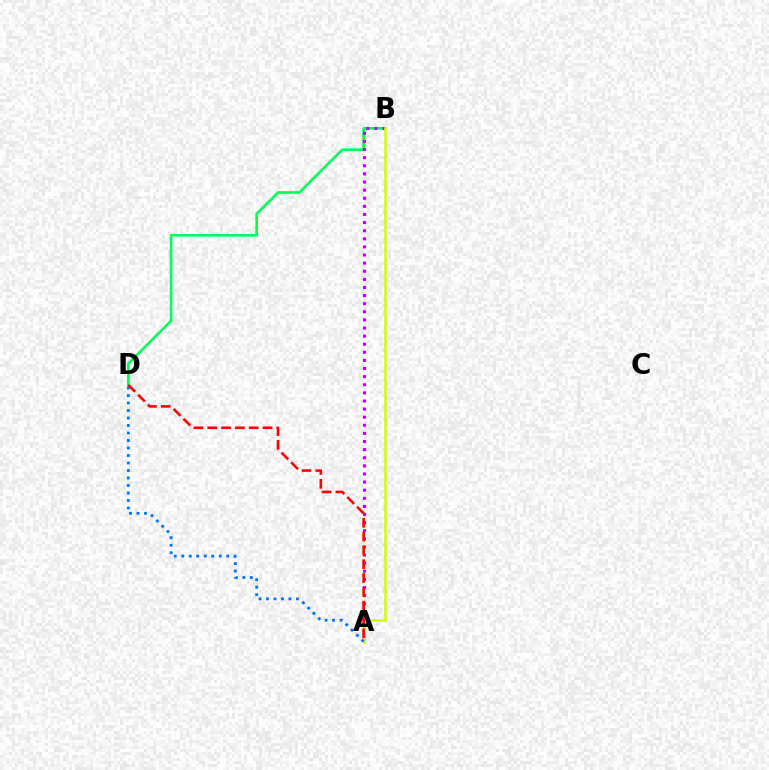{('B', 'D'): [{'color': '#00ff5c', 'line_style': 'solid', 'thickness': 1.92}], ('A', 'B'): [{'color': '#b900ff', 'line_style': 'dotted', 'thickness': 2.2}, {'color': '#d1ff00', 'line_style': 'solid', 'thickness': 1.82}], ('A', 'D'): [{'color': '#0074ff', 'line_style': 'dotted', 'thickness': 2.04}, {'color': '#ff0000', 'line_style': 'dashed', 'thickness': 1.88}]}